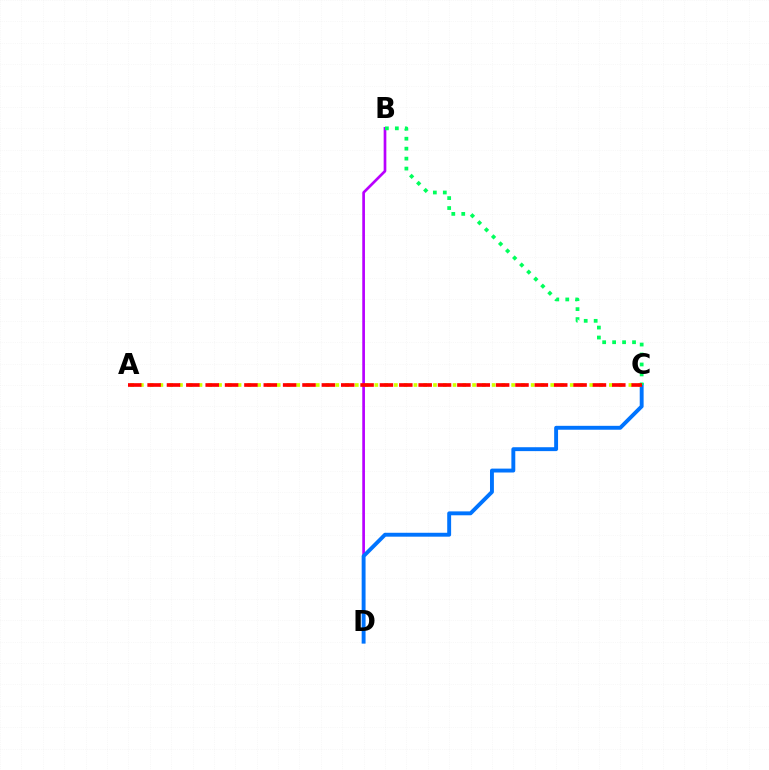{('B', 'D'): [{'color': '#b900ff', 'line_style': 'solid', 'thickness': 1.94}], ('C', 'D'): [{'color': '#0074ff', 'line_style': 'solid', 'thickness': 2.81}], ('A', 'C'): [{'color': '#d1ff00', 'line_style': 'dotted', 'thickness': 2.65}, {'color': '#ff0000', 'line_style': 'dashed', 'thickness': 2.63}], ('B', 'C'): [{'color': '#00ff5c', 'line_style': 'dotted', 'thickness': 2.71}]}